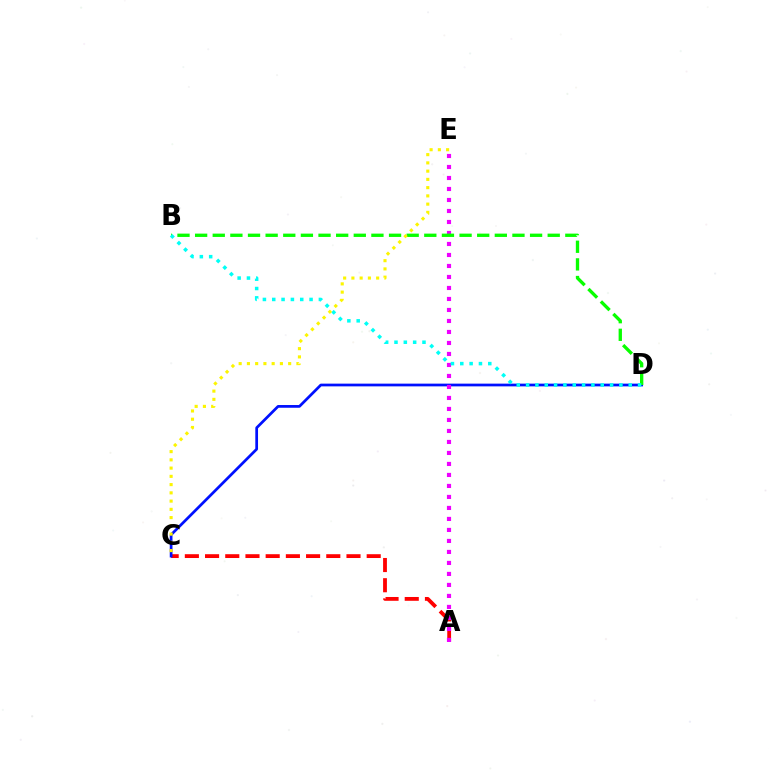{('A', 'C'): [{'color': '#ff0000', 'line_style': 'dashed', 'thickness': 2.74}], ('C', 'D'): [{'color': '#0010ff', 'line_style': 'solid', 'thickness': 1.96}], ('A', 'E'): [{'color': '#ee00ff', 'line_style': 'dotted', 'thickness': 2.99}], ('B', 'D'): [{'color': '#08ff00', 'line_style': 'dashed', 'thickness': 2.39}, {'color': '#00fff6', 'line_style': 'dotted', 'thickness': 2.54}], ('C', 'E'): [{'color': '#fcf500', 'line_style': 'dotted', 'thickness': 2.24}]}